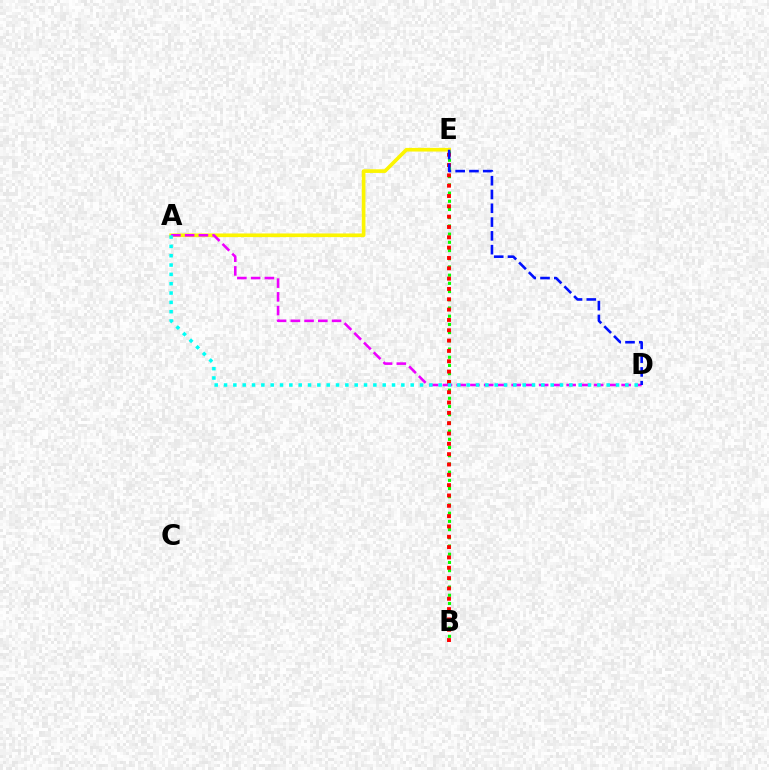{('B', 'E'): [{'color': '#08ff00', 'line_style': 'dotted', 'thickness': 2.23}, {'color': '#ff0000', 'line_style': 'dotted', 'thickness': 2.81}], ('A', 'E'): [{'color': '#fcf500', 'line_style': 'solid', 'thickness': 2.62}], ('A', 'D'): [{'color': '#ee00ff', 'line_style': 'dashed', 'thickness': 1.87}, {'color': '#00fff6', 'line_style': 'dotted', 'thickness': 2.54}], ('D', 'E'): [{'color': '#0010ff', 'line_style': 'dashed', 'thickness': 1.87}]}